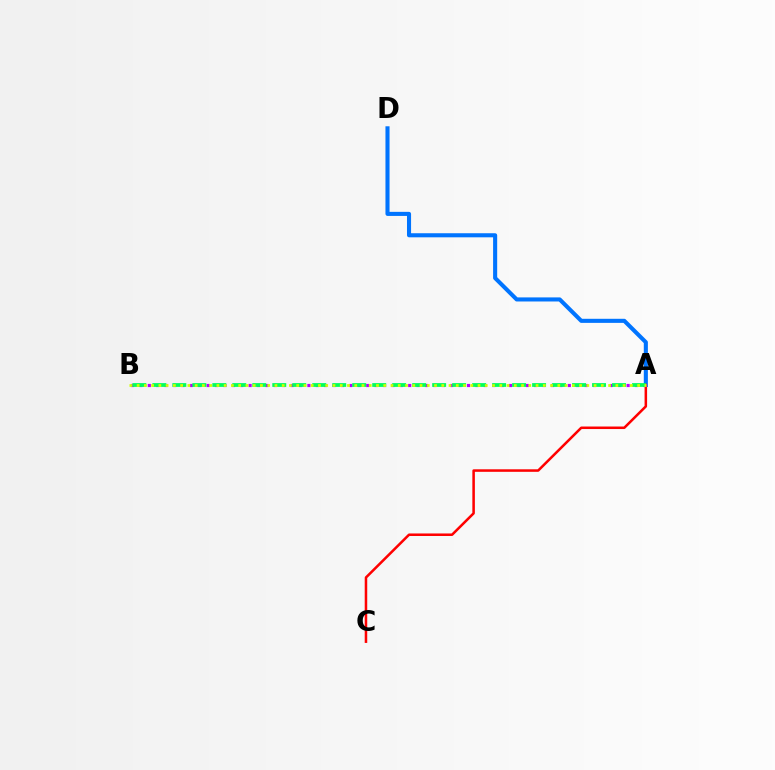{('A', 'D'): [{'color': '#0074ff', 'line_style': 'solid', 'thickness': 2.94}], ('A', 'C'): [{'color': '#ff0000', 'line_style': 'solid', 'thickness': 1.82}], ('A', 'B'): [{'color': '#b900ff', 'line_style': 'dotted', 'thickness': 2.28}, {'color': '#00ff5c', 'line_style': 'dashed', 'thickness': 2.72}, {'color': '#d1ff00', 'line_style': 'dotted', 'thickness': 1.97}]}